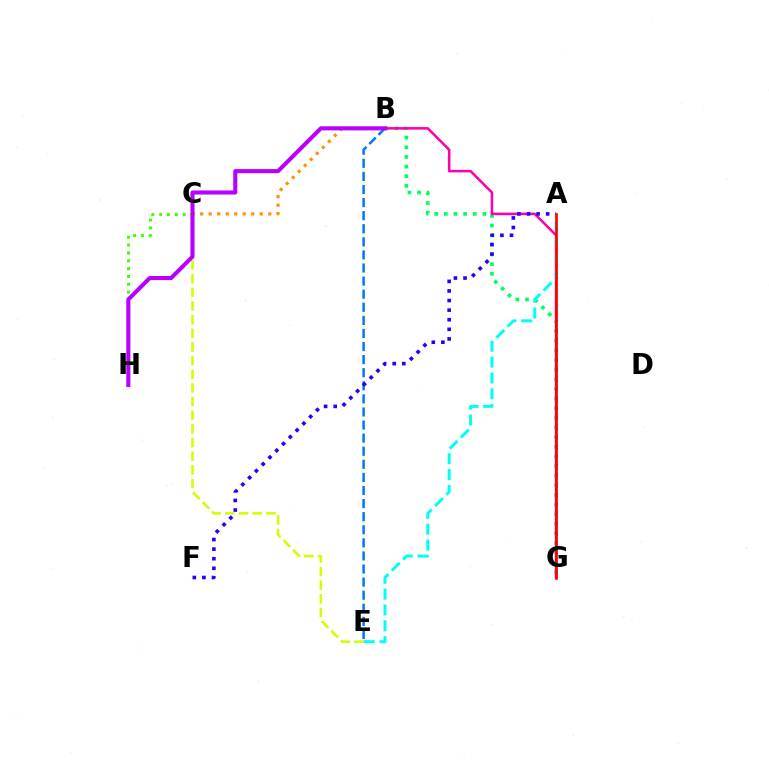{('B', 'G'): [{'color': '#00ff5c', 'line_style': 'dotted', 'thickness': 2.62}, {'color': '#ff00ac', 'line_style': 'solid', 'thickness': 1.84}], ('C', 'H'): [{'color': '#3dff00', 'line_style': 'dotted', 'thickness': 2.13}], ('B', 'C'): [{'color': '#ff9400', 'line_style': 'dotted', 'thickness': 2.31}], ('B', 'E'): [{'color': '#0074ff', 'line_style': 'dashed', 'thickness': 1.78}], ('A', 'F'): [{'color': '#2500ff', 'line_style': 'dotted', 'thickness': 2.61}], ('A', 'E'): [{'color': '#00fff6', 'line_style': 'dashed', 'thickness': 2.15}], ('C', 'E'): [{'color': '#d1ff00', 'line_style': 'dashed', 'thickness': 1.86}], ('B', 'H'): [{'color': '#b900ff', 'line_style': 'solid', 'thickness': 2.94}], ('A', 'G'): [{'color': '#ff0000', 'line_style': 'solid', 'thickness': 1.89}]}